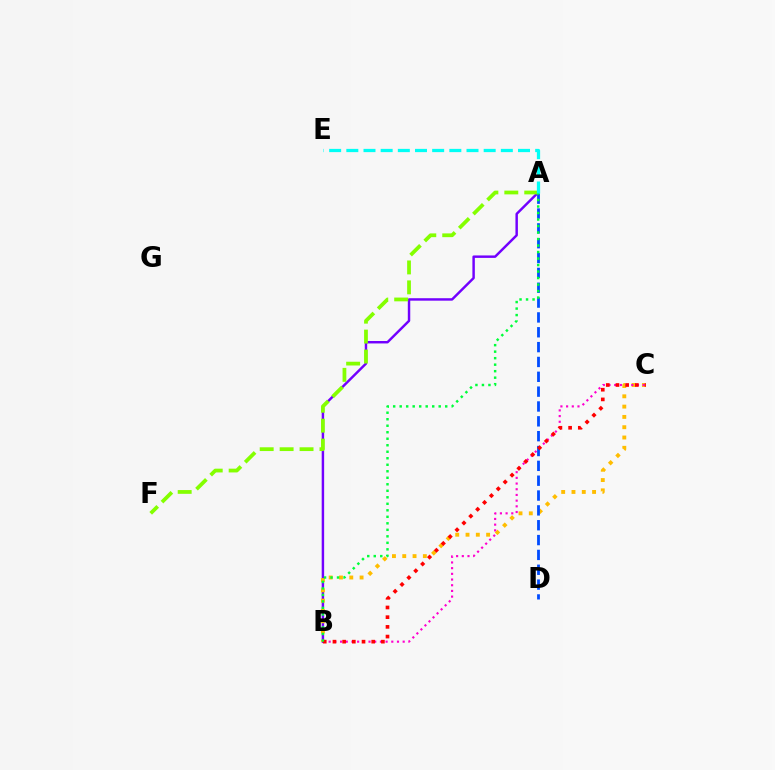{('A', 'B'): [{'color': '#7200ff', 'line_style': 'solid', 'thickness': 1.76}, {'color': '#00ff39', 'line_style': 'dotted', 'thickness': 1.77}], ('B', 'C'): [{'color': '#ffbd00', 'line_style': 'dotted', 'thickness': 2.8}, {'color': '#ff00cf', 'line_style': 'dotted', 'thickness': 1.55}, {'color': '#ff0000', 'line_style': 'dotted', 'thickness': 2.63}], ('A', 'D'): [{'color': '#004bff', 'line_style': 'dashed', 'thickness': 2.02}], ('A', 'F'): [{'color': '#84ff00', 'line_style': 'dashed', 'thickness': 2.71}], ('A', 'E'): [{'color': '#00fff6', 'line_style': 'dashed', 'thickness': 2.33}]}